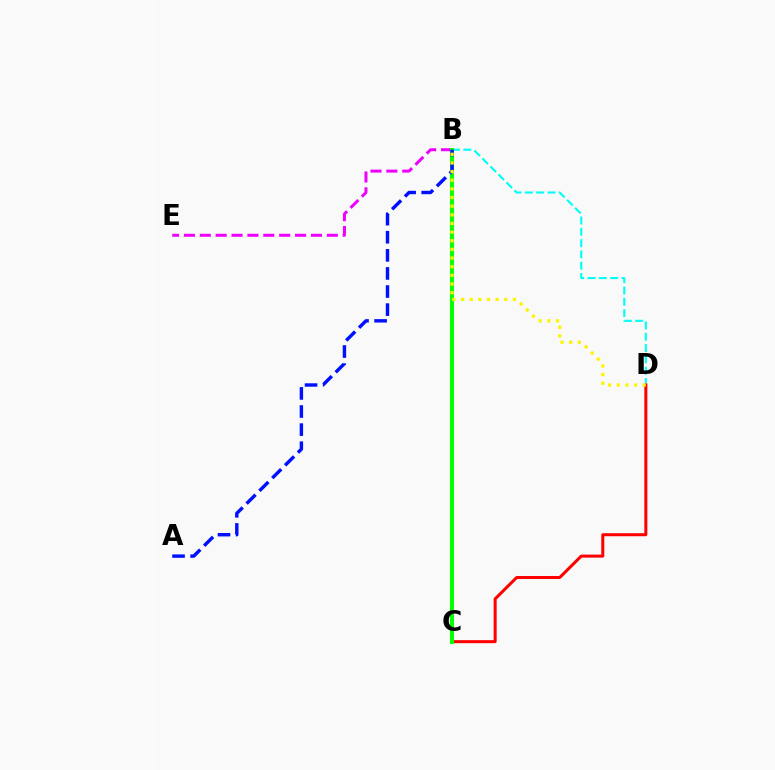{('B', 'E'): [{'color': '#ee00ff', 'line_style': 'dashed', 'thickness': 2.16}], ('B', 'D'): [{'color': '#00fff6', 'line_style': 'dashed', 'thickness': 1.54}, {'color': '#fcf500', 'line_style': 'dotted', 'thickness': 2.35}], ('C', 'D'): [{'color': '#ff0000', 'line_style': 'solid', 'thickness': 2.17}], ('B', 'C'): [{'color': '#08ff00', 'line_style': 'solid', 'thickness': 2.92}], ('A', 'B'): [{'color': '#0010ff', 'line_style': 'dashed', 'thickness': 2.46}]}